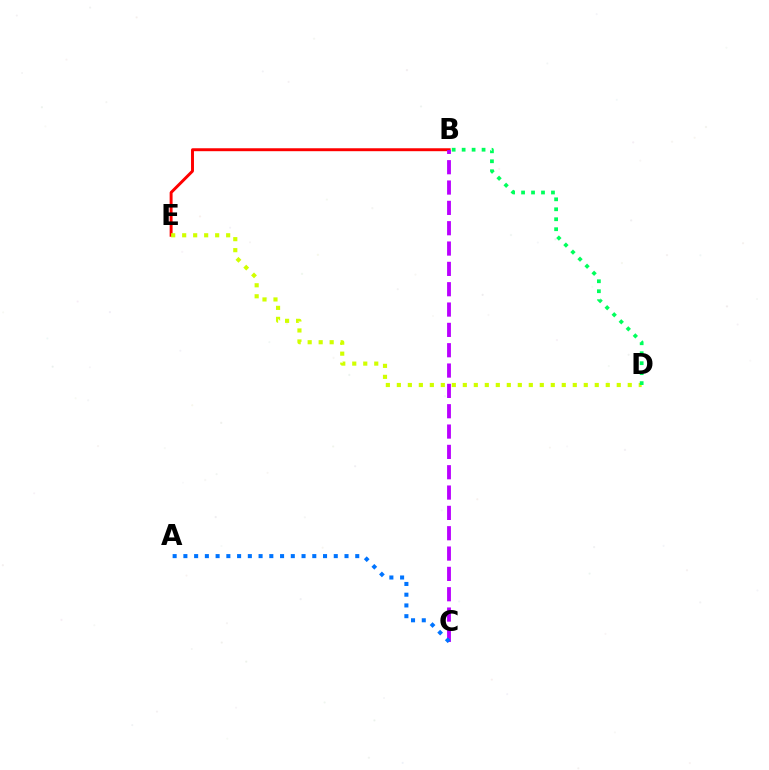{('B', 'E'): [{'color': '#ff0000', 'line_style': 'solid', 'thickness': 2.11}], ('D', 'E'): [{'color': '#d1ff00', 'line_style': 'dotted', 'thickness': 2.99}], ('B', 'D'): [{'color': '#00ff5c', 'line_style': 'dotted', 'thickness': 2.71}], ('B', 'C'): [{'color': '#b900ff', 'line_style': 'dashed', 'thickness': 2.76}], ('A', 'C'): [{'color': '#0074ff', 'line_style': 'dotted', 'thickness': 2.92}]}